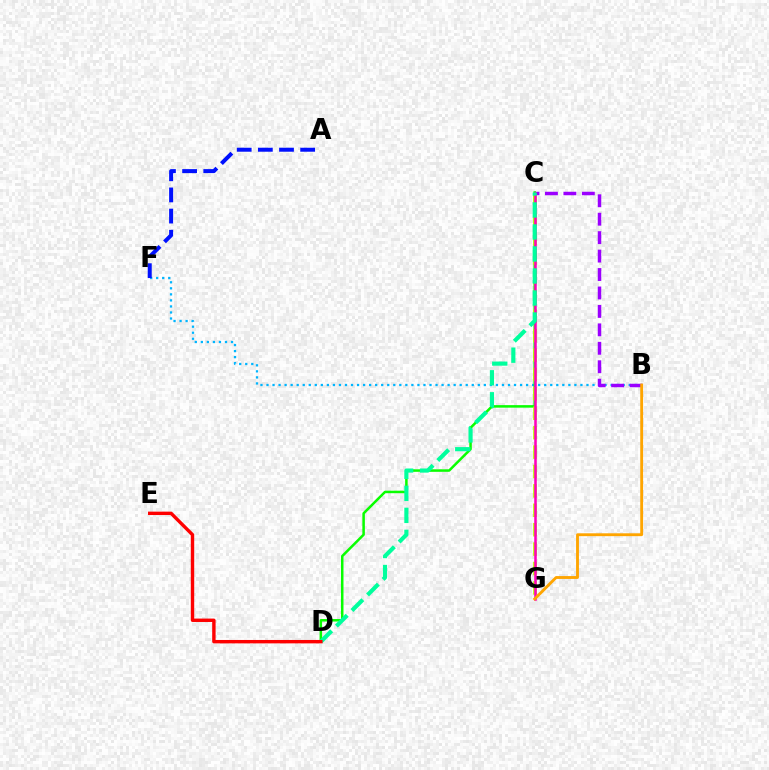{('B', 'F'): [{'color': '#00b5ff', 'line_style': 'dotted', 'thickness': 1.64}], ('C', 'D'): [{'color': '#08ff00', 'line_style': 'solid', 'thickness': 1.81}, {'color': '#00ff9d', 'line_style': 'dashed', 'thickness': 2.99}], ('C', 'G'): [{'color': '#b3ff00', 'line_style': 'dashed', 'thickness': 2.64}, {'color': '#ff00bd', 'line_style': 'solid', 'thickness': 1.83}], ('B', 'C'): [{'color': '#9b00ff', 'line_style': 'dashed', 'thickness': 2.51}], ('A', 'F'): [{'color': '#0010ff', 'line_style': 'dashed', 'thickness': 2.87}], ('B', 'G'): [{'color': '#ffa500', 'line_style': 'solid', 'thickness': 2.06}], ('D', 'E'): [{'color': '#ff0000', 'line_style': 'solid', 'thickness': 2.45}]}